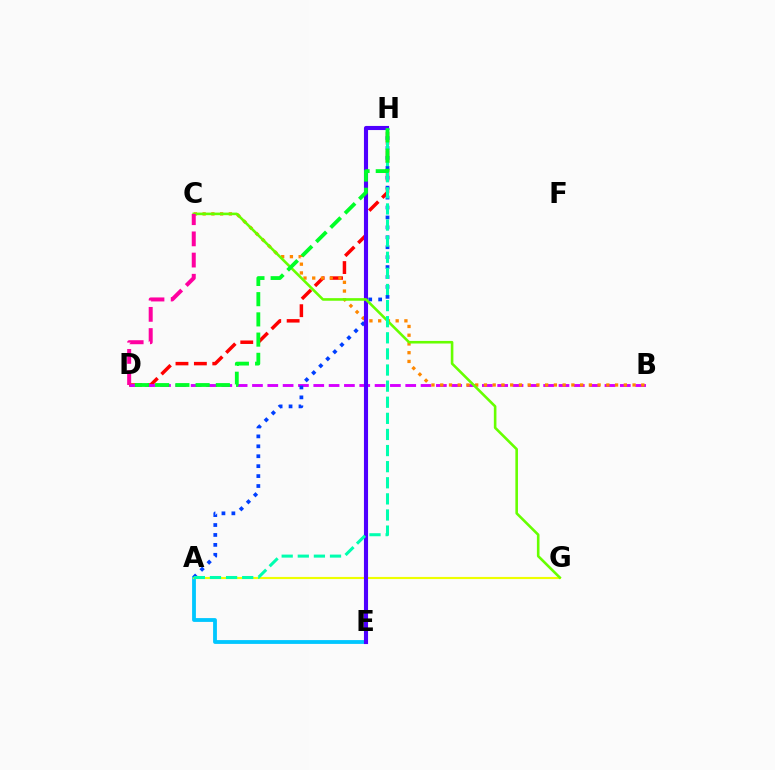{('D', 'H'): [{'color': '#ff0000', 'line_style': 'dashed', 'thickness': 2.5}, {'color': '#00ff27', 'line_style': 'dashed', 'thickness': 2.75}], ('A', 'E'): [{'color': '#00c7ff', 'line_style': 'solid', 'thickness': 2.75}], ('B', 'D'): [{'color': '#d600ff', 'line_style': 'dashed', 'thickness': 2.08}], ('A', 'G'): [{'color': '#eeff00', 'line_style': 'solid', 'thickness': 1.54}], ('B', 'C'): [{'color': '#ff8800', 'line_style': 'dotted', 'thickness': 2.38}], ('A', 'H'): [{'color': '#003fff', 'line_style': 'dotted', 'thickness': 2.7}, {'color': '#00ffaf', 'line_style': 'dashed', 'thickness': 2.19}], ('E', 'H'): [{'color': '#4f00ff', 'line_style': 'solid', 'thickness': 2.96}], ('C', 'G'): [{'color': '#66ff00', 'line_style': 'solid', 'thickness': 1.87}], ('C', 'D'): [{'color': '#ff00a0', 'line_style': 'dashed', 'thickness': 2.88}]}